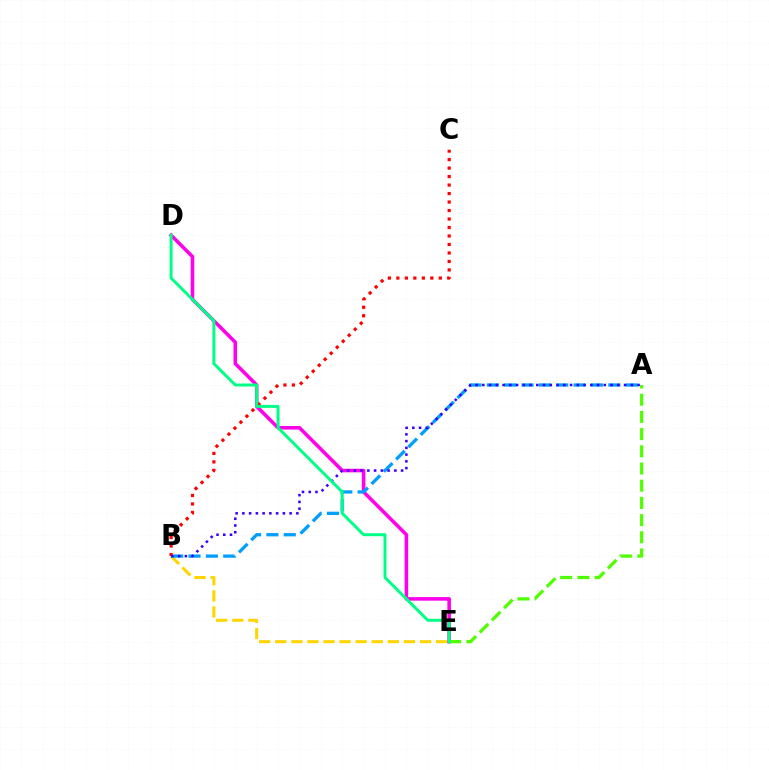{('B', 'E'): [{'color': '#ffd500', 'line_style': 'dashed', 'thickness': 2.19}], ('D', 'E'): [{'color': '#ff00ed', 'line_style': 'solid', 'thickness': 2.56}, {'color': '#00ff86', 'line_style': 'solid', 'thickness': 2.14}], ('A', 'B'): [{'color': '#009eff', 'line_style': 'dashed', 'thickness': 2.36}, {'color': '#3700ff', 'line_style': 'dotted', 'thickness': 1.83}], ('A', 'E'): [{'color': '#4fff00', 'line_style': 'dashed', 'thickness': 2.34}], ('B', 'C'): [{'color': '#ff0000', 'line_style': 'dotted', 'thickness': 2.31}]}